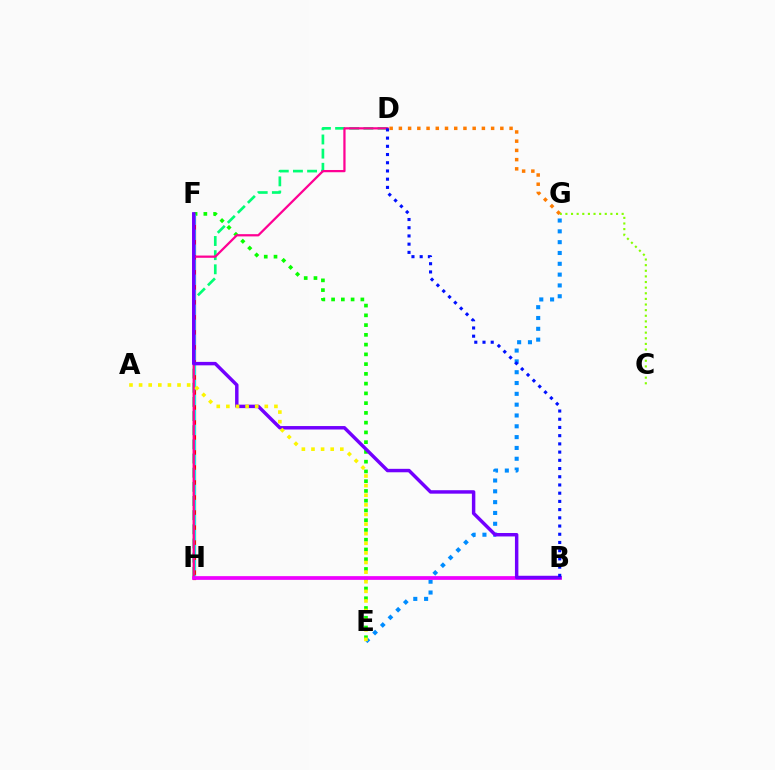{('F', 'H'): [{'color': '#ff0000', 'line_style': 'solid', 'thickness': 2.29}, {'color': '#00fff6', 'line_style': 'dashed', 'thickness': 2.04}], ('D', 'H'): [{'color': '#00ff74', 'line_style': 'dashed', 'thickness': 1.92}, {'color': '#ff0094', 'line_style': 'solid', 'thickness': 1.62}], ('E', 'F'): [{'color': '#08ff00', 'line_style': 'dotted', 'thickness': 2.65}], ('E', 'G'): [{'color': '#008cff', 'line_style': 'dotted', 'thickness': 2.94}], ('C', 'G'): [{'color': '#84ff00', 'line_style': 'dotted', 'thickness': 1.53}], ('B', 'H'): [{'color': '#ee00ff', 'line_style': 'solid', 'thickness': 2.68}], ('B', 'F'): [{'color': '#7200ff', 'line_style': 'solid', 'thickness': 2.48}], ('A', 'E'): [{'color': '#fcf500', 'line_style': 'dotted', 'thickness': 2.61}], ('D', 'G'): [{'color': '#ff7c00', 'line_style': 'dotted', 'thickness': 2.51}], ('B', 'D'): [{'color': '#0010ff', 'line_style': 'dotted', 'thickness': 2.23}]}